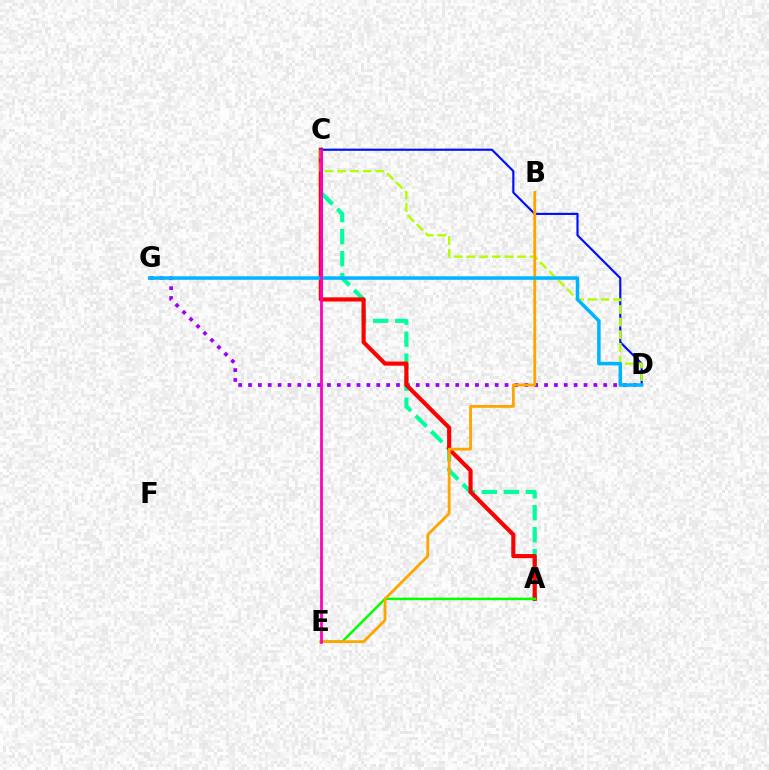{('D', 'G'): [{'color': '#9b00ff', 'line_style': 'dotted', 'thickness': 2.68}, {'color': '#00b5ff', 'line_style': 'solid', 'thickness': 2.53}], ('A', 'C'): [{'color': '#00ff9d', 'line_style': 'dashed', 'thickness': 2.99}, {'color': '#ff0000', 'line_style': 'solid', 'thickness': 2.98}], ('C', 'D'): [{'color': '#0010ff', 'line_style': 'solid', 'thickness': 1.56}, {'color': '#b3ff00', 'line_style': 'dashed', 'thickness': 1.72}], ('A', 'E'): [{'color': '#08ff00', 'line_style': 'solid', 'thickness': 1.82}], ('B', 'E'): [{'color': '#ffa500', 'line_style': 'solid', 'thickness': 2.03}], ('C', 'E'): [{'color': '#ff00bd', 'line_style': 'solid', 'thickness': 1.99}]}